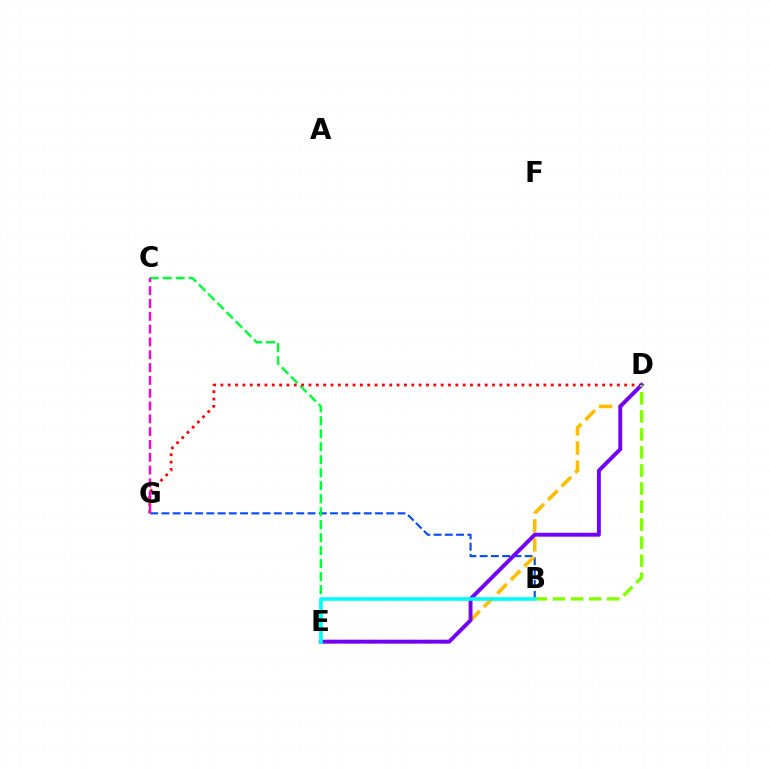{('B', 'G'): [{'color': '#004bff', 'line_style': 'dashed', 'thickness': 1.53}], ('C', 'E'): [{'color': '#00ff39', 'line_style': 'dashed', 'thickness': 1.76}], ('D', 'E'): [{'color': '#ffbd00', 'line_style': 'dashed', 'thickness': 2.6}, {'color': '#7200ff', 'line_style': 'solid', 'thickness': 2.81}], ('D', 'G'): [{'color': '#ff0000', 'line_style': 'dotted', 'thickness': 1.99}], ('C', 'G'): [{'color': '#ff00cf', 'line_style': 'dashed', 'thickness': 1.74}], ('B', 'D'): [{'color': '#84ff00', 'line_style': 'dashed', 'thickness': 2.45}], ('B', 'E'): [{'color': '#00fff6', 'line_style': 'solid', 'thickness': 2.6}]}